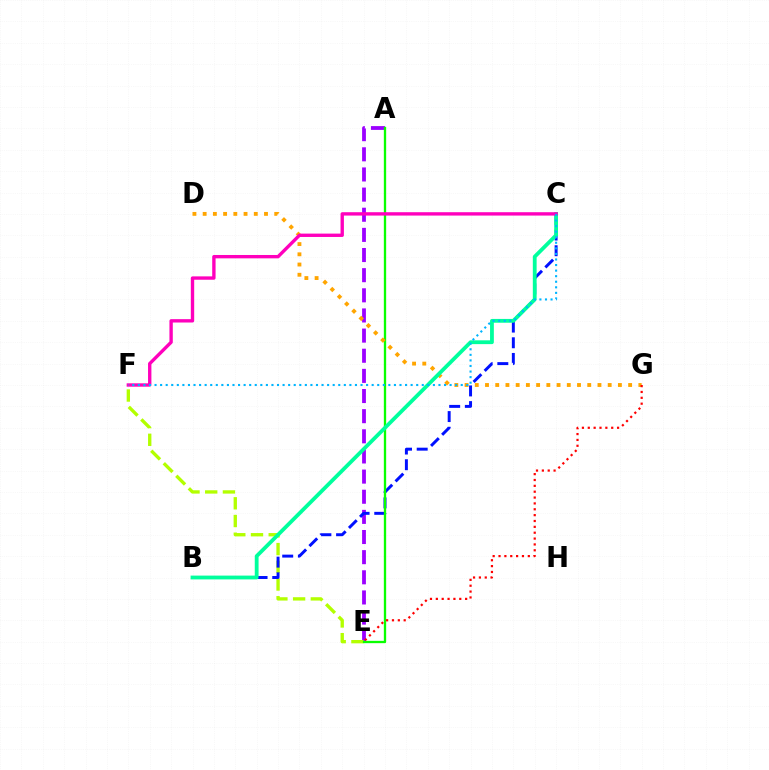{('A', 'E'): [{'color': '#9b00ff', 'line_style': 'dashed', 'thickness': 2.74}, {'color': '#08ff00', 'line_style': 'solid', 'thickness': 1.67}], ('E', 'F'): [{'color': '#b3ff00', 'line_style': 'dashed', 'thickness': 2.41}], ('B', 'C'): [{'color': '#0010ff', 'line_style': 'dashed', 'thickness': 2.13}, {'color': '#00ff9d', 'line_style': 'solid', 'thickness': 2.74}], ('D', 'G'): [{'color': '#ffa500', 'line_style': 'dotted', 'thickness': 2.78}], ('E', 'G'): [{'color': '#ff0000', 'line_style': 'dotted', 'thickness': 1.59}], ('C', 'F'): [{'color': '#ff00bd', 'line_style': 'solid', 'thickness': 2.42}, {'color': '#00b5ff', 'line_style': 'dotted', 'thickness': 1.51}]}